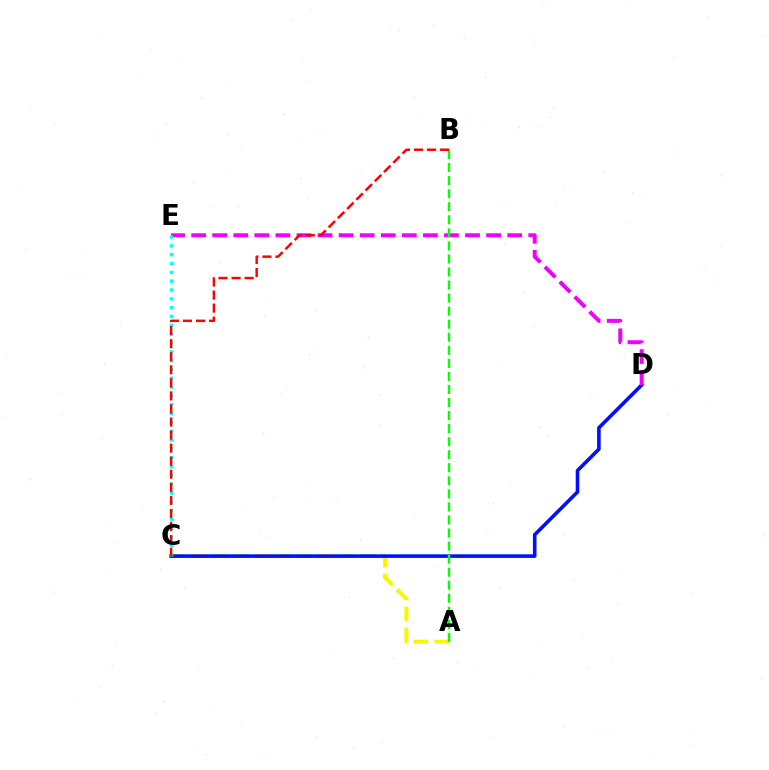{('A', 'C'): [{'color': '#fcf500', 'line_style': 'dashed', 'thickness': 2.86}], ('C', 'D'): [{'color': '#0010ff', 'line_style': 'solid', 'thickness': 2.58}], ('D', 'E'): [{'color': '#ee00ff', 'line_style': 'dashed', 'thickness': 2.86}], ('A', 'B'): [{'color': '#08ff00', 'line_style': 'dashed', 'thickness': 1.77}], ('C', 'E'): [{'color': '#00fff6', 'line_style': 'dotted', 'thickness': 2.4}], ('B', 'C'): [{'color': '#ff0000', 'line_style': 'dashed', 'thickness': 1.77}]}